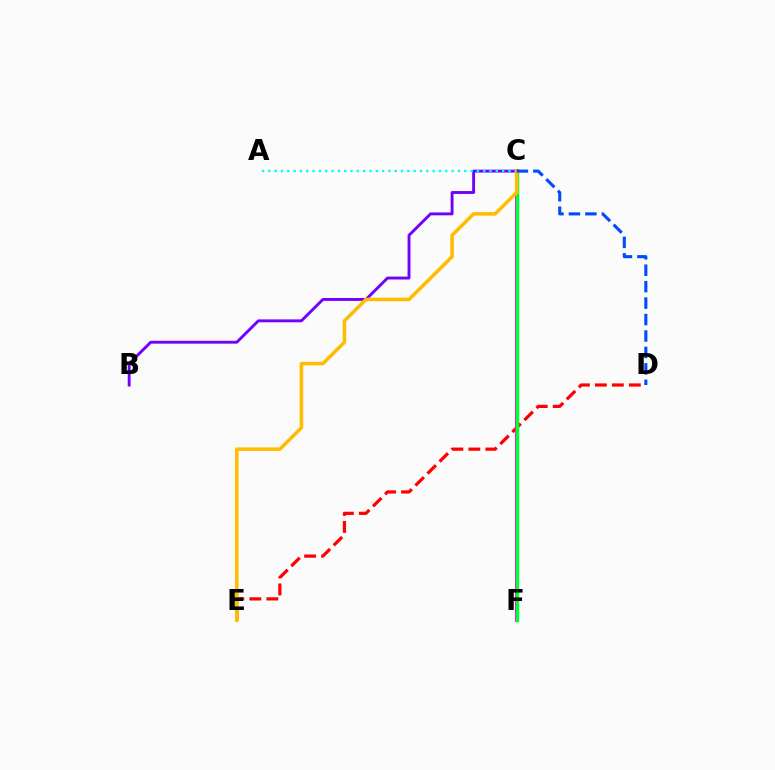{('B', 'C'): [{'color': '#7200ff', 'line_style': 'solid', 'thickness': 2.09}], ('D', 'E'): [{'color': '#ff0000', 'line_style': 'dashed', 'thickness': 2.31}], ('C', 'F'): [{'color': '#ff00cf', 'line_style': 'solid', 'thickness': 2.85}, {'color': '#84ff00', 'line_style': 'solid', 'thickness': 1.96}, {'color': '#00ff39', 'line_style': 'solid', 'thickness': 2.47}], ('A', 'C'): [{'color': '#00fff6', 'line_style': 'dotted', 'thickness': 1.72}], ('C', 'E'): [{'color': '#ffbd00', 'line_style': 'solid', 'thickness': 2.55}], ('C', 'D'): [{'color': '#004bff', 'line_style': 'dashed', 'thickness': 2.23}]}